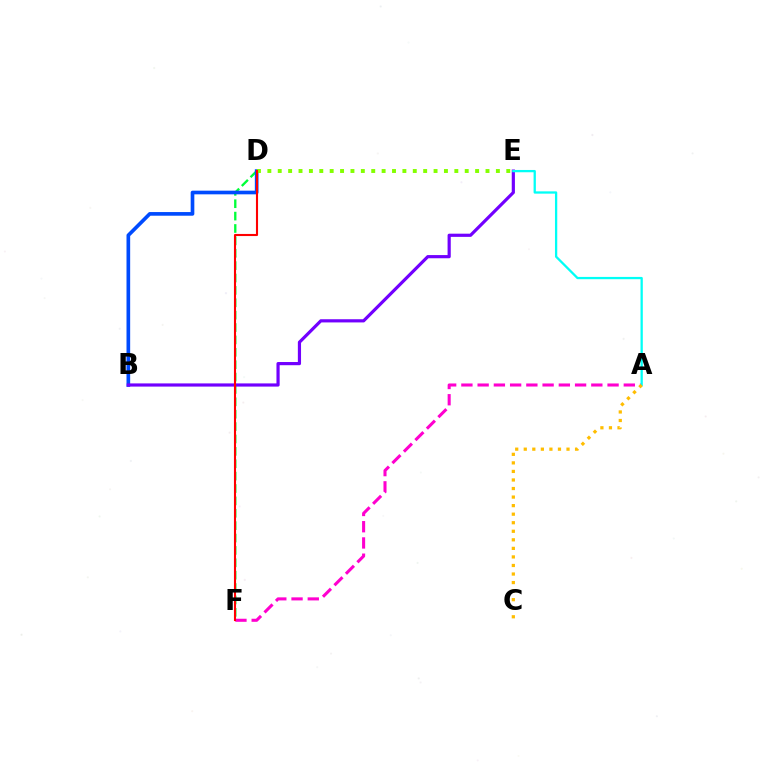{('D', 'F'): [{'color': '#00ff39', 'line_style': 'dashed', 'thickness': 1.68}, {'color': '#ff0000', 'line_style': 'solid', 'thickness': 1.51}], ('B', 'D'): [{'color': '#004bff', 'line_style': 'solid', 'thickness': 2.64}], ('B', 'E'): [{'color': '#7200ff', 'line_style': 'solid', 'thickness': 2.29}], ('A', 'F'): [{'color': '#ff00cf', 'line_style': 'dashed', 'thickness': 2.21}], ('A', 'E'): [{'color': '#00fff6', 'line_style': 'solid', 'thickness': 1.65}], ('D', 'E'): [{'color': '#84ff00', 'line_style': 'dotted', 'thickness': 2.82}], ('A', 'C'): [{'color': '#ffbd00', 'line_style': 'dotted', 'thickness': 2.32}]}